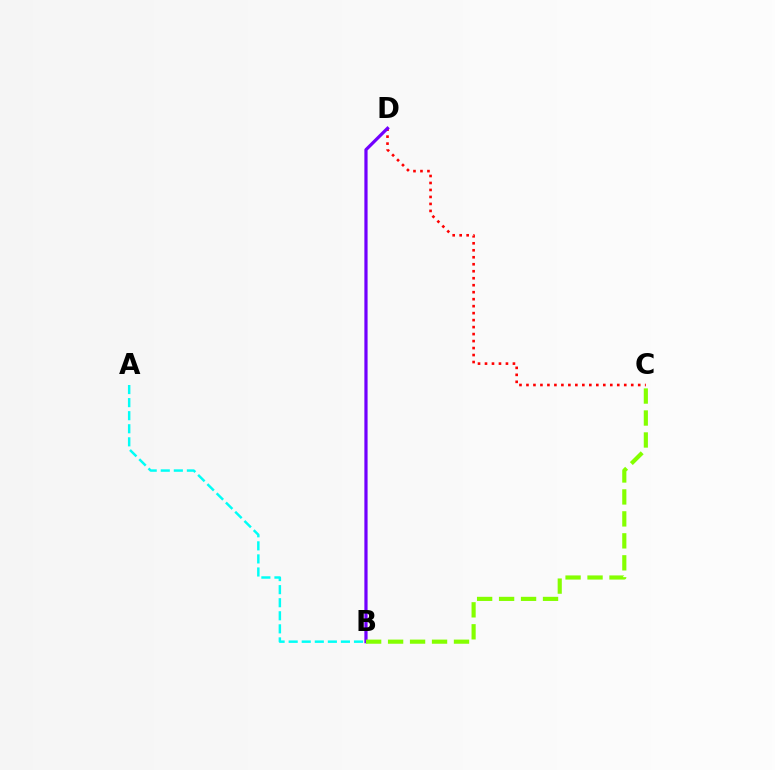{('A', 'B'): [{'color': '#00fff6', 'line_style': 'dashed', 'thickness': 1.77}], ('C', 'D'): [{'color': '#ff0000', 'line_style': 'dotted', 'thickness': 1.9}], ('B', 'D'): [{'color': '#7200ff', 'line_style': 'solid', 'thickness': 2.31}], ('B', 'C'): [{'color': '#84ff00', 'line_style': 'dashed', 'thickness': 2.98}]}